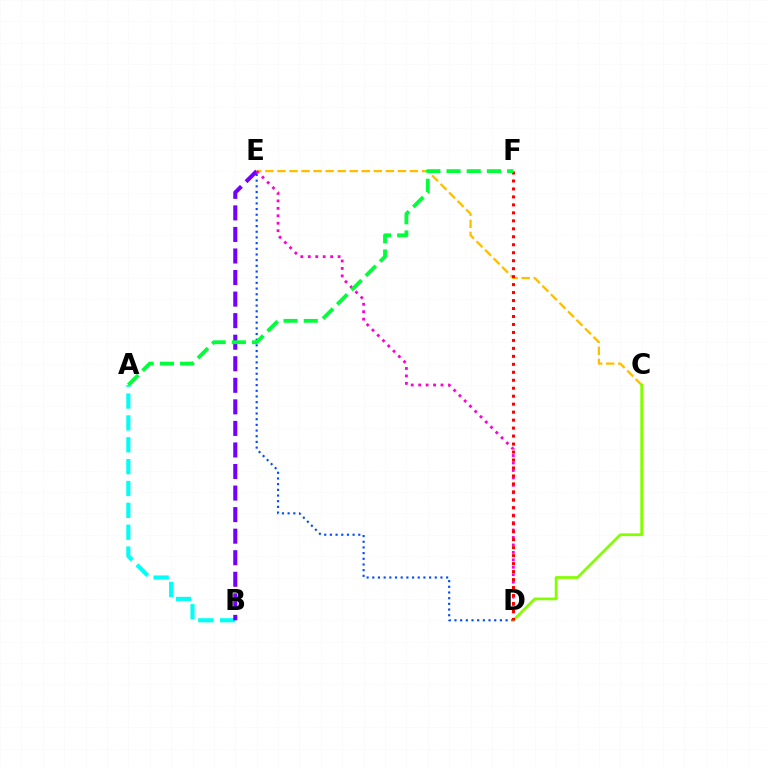{('D', 'E'): [{'color': '#004bff', 'line_style': 'dotted', 'thickness': 1.54}, {'color': '#ff00cf', 'line_style': 'dotted', 'thickness': 2.02}], ('A', 'B'): [{'color': '#00fff6', 'line_style': 'dashed', 'thickness': 2.97}], ('C', 'E'): [{'color': '#ffbd00', 'line_style': 'dashed', 'thickness': 1.64}], ('B', 'E'): [{'color': '#7200ff', 'line_style': 'dashed', 'thickness': 2.93}], ('C', 'D'): [{'color': '#84ff00', 'line_style': 'solid', 'thickness': 1.98}], ('D', 'F'): [{'color': '#ff0000', 'line_style': 'dotted', 'thickness': 2.17}], ('A', 'F'): [{'color': '#00ff39', 'line_style': 'dashed', 'thickness': 2.74}]}